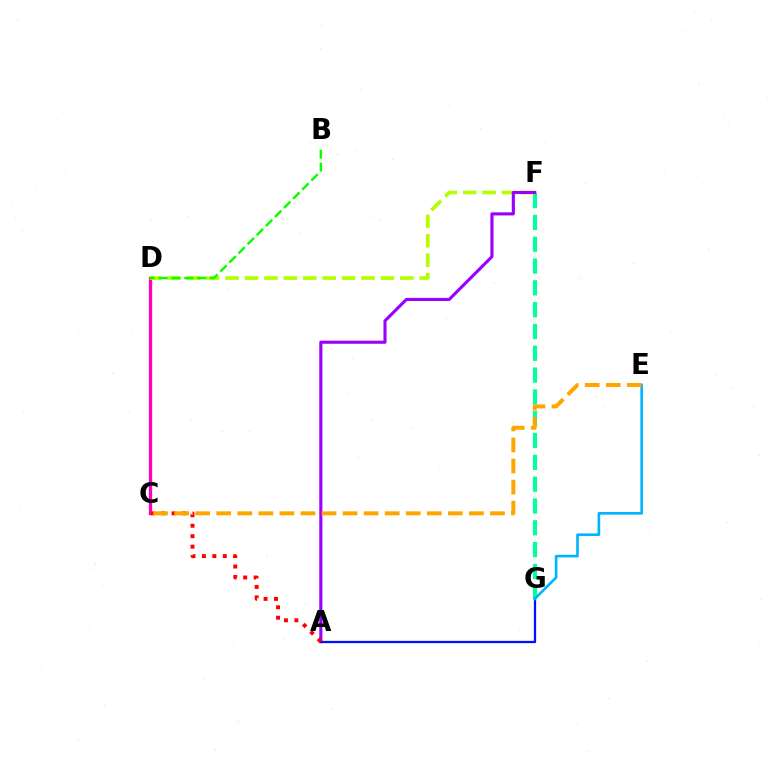{('C', 'D'): [{'color': '#ff00bd', 'line_style': 'solid', 'thickness': 2.4}], ('F', 'G'): [{'color': '#00ff9d', 'line_style': 'dashed', 'thickness': 2.96}], ('D', 'F'): [{'color': '#b3ff00', 'line_style': 'dashed', 'thickness': 2.64}], ('A', 'F'): [{'color': '#9b00ff', 'line_style': 'solid', 'thickness': 2.24}], ('A', 'G'): [{'color': '#0010ff', 'line_style': 'solid', 'thickness': 1.63}], ('A', 'C'): [{'color': '#ff0000', 'line_style': 'dotted', 'thickness': 2.84}], ('E', 'G'): [{'color': '#00b5ff', 'line_style': 'solid', 'thickness': 1.9}], ('B', 'D'): [{'color': '#08ff00', 'line_style': 'dashed', 'thickness': 1.75}], ('C', 'E'): [{'color': '#ffa500', 'line_style': 'dashed', 'thickness': 2.86}]}